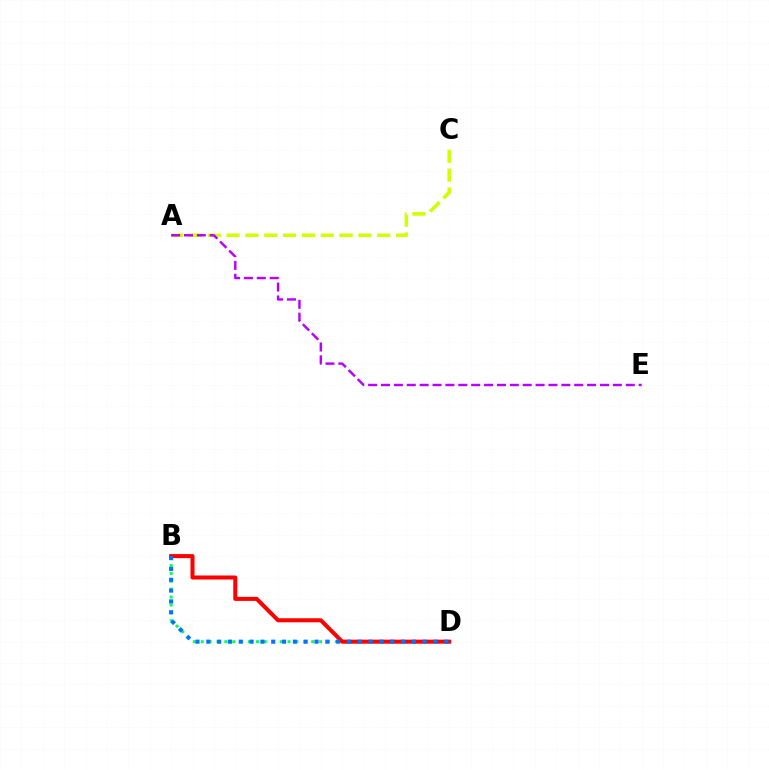{('A', 'C'): [{'color': '#d1ff00', 'line_style': 'dashed', 'thickness': 2.56}], ('B', 'D'): [{'color': '#00ff5c', 'line_style': 'dotted', 'thickness': 2.14}, {'color': '#ff0000', 'line_style': 'solid', 'thickness': 2.9}, {'color': '#0074ff', 'line_style': 'dotted', 'thickness': 2.94}], ('A', 'E'): [{'color': '#b900ff', 'line_style': 'dashed', 'thickness': 1.75}]}